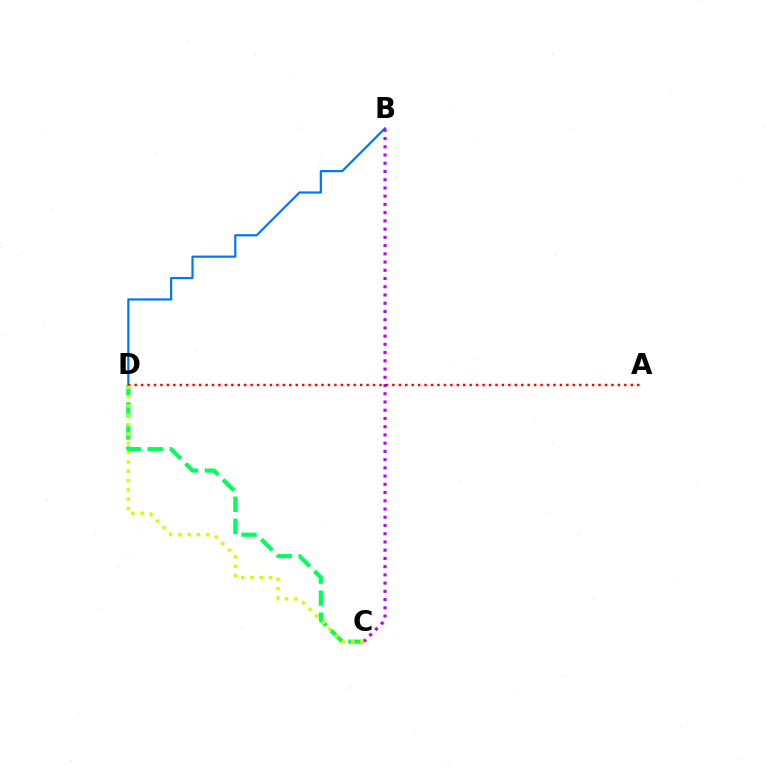{('C', 'D'): [{'color': '#00ff5c', 'line_style': 'dashed', 'thickness': 2.99}, {'color': '#d1ff00', 'line_style': 'dotted', 'thickness': 2.53}], ('B', 'D'): [{'color': '#0074ff', 'line_style': 'solid', 'thickness': 1.57}], ('B', 'C'): [{'color': '#b900ff', 'line_style': 'dotted', 'thickness': 2.24}], ('A', 'D'): [{'color': '#ff0000', 'line_style': 'dotted', 'thickness': 1.75}]}